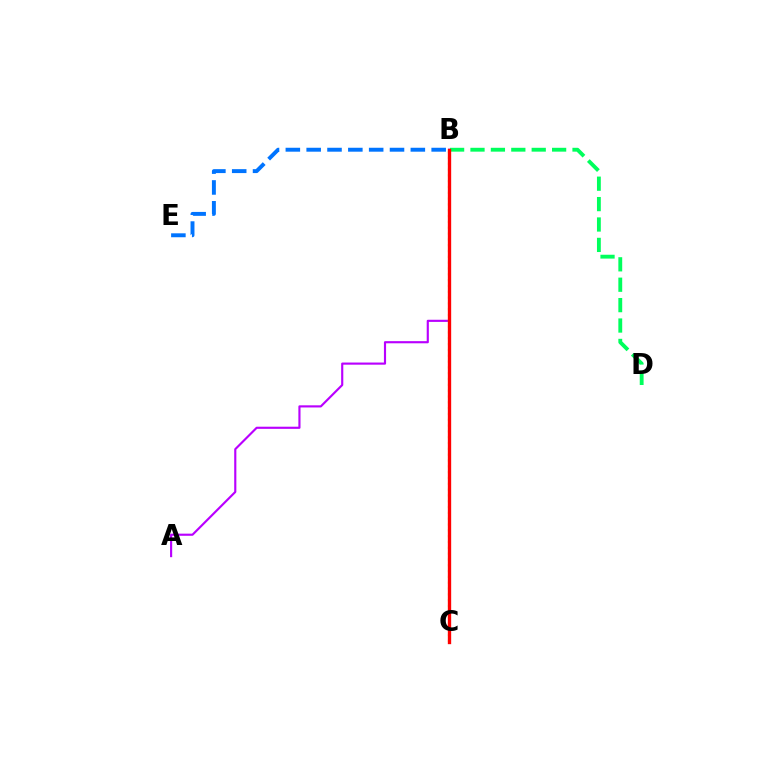{('A', 'B'): [{'color': '#b900ff', 'line_style': 'solid', 'thickness': 1.54}], ('B', 'D'): [{'color': '#00ff5c', 'line_style': 'dashed', 'thickness': 2.77}], ('B', 'C'): [{'color': '#d1ff00', 'line_style': 'dotted', 'thickness': 1.58}, {'color': '#ff0000', 'line_style': 'solid', 'thickness': 2.41}], ('B', 'E'): [{'color': '#0074ff', 'line_style': 'dashed', 'thickness': 2.83}]}